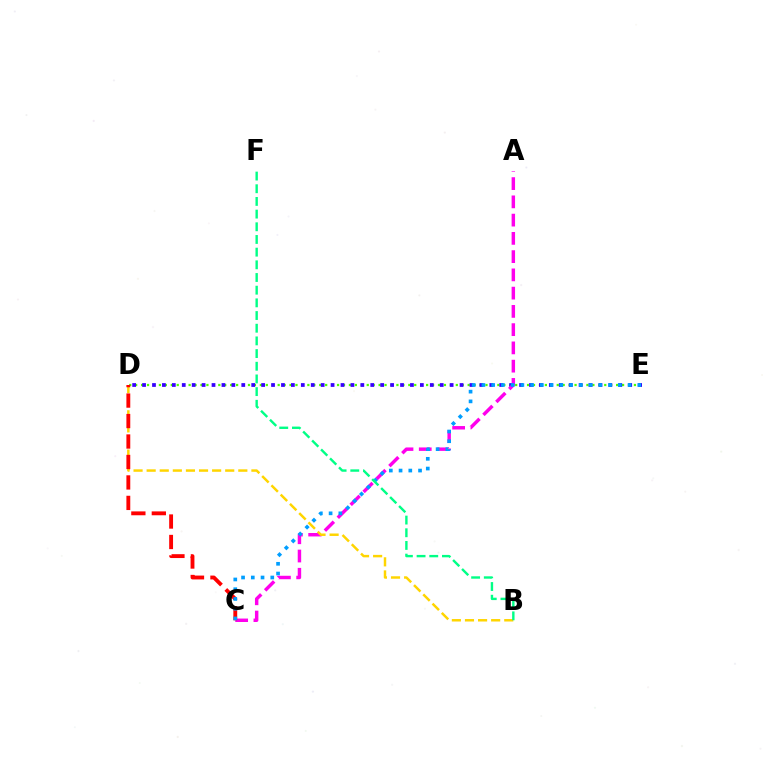{('D', 'E'): [{'color': '#4fff00', 'line_style': 'dotted', 'thickness': 1.61}, {'color': '#3700ff', 'line_style': 'dotted', 'thickness': 2.7}], ('A', 'C'): [{'color': '#ff00ed', 'line_style': 'dashed', 'thickness': 2.48}], ('B', 'D'): [{'color': '#ffd500', 'line_style': 'dashed', 'thickness': 1.78}], ('C', 'D'): [{'color': '#ff0000', 'line_style': 'dashed', 'thickness': 2.78}], ('C', 'E'): [{'color': '#009eff', 'line_style': 'dotted', 'thickness': 2.65}], ('B', 'F'): [{'color': '#00ff86', 'line_style': 'dashed', 'thickness': 1.72}]}